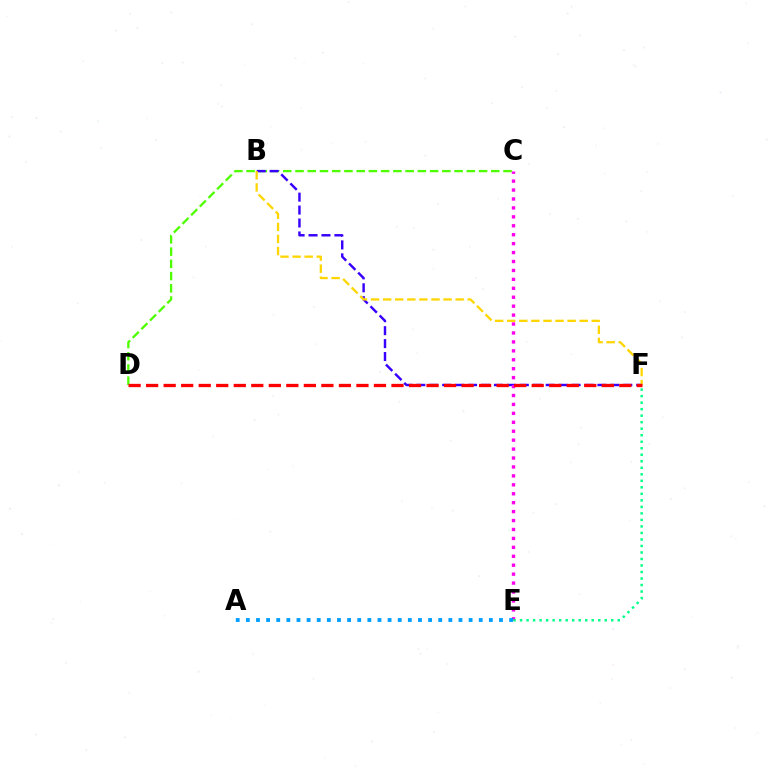{('C', 'D'): [{'color': '#4fff00', 'line_style': 'dashed', 'thickness': 1.66}], ('B', 'F'): [{'color': '#3700ff', 'line_style': 'dashed', 'thickness': 1.76}, {'color': '#ffd500', 'line_style': 'dashed', 'thickness': 1.64}], ('C', 'E'): [{'color': '#ff00ed', 'line_style': 'dotted', 'thickness': 2.43}], ('A', 'E'): [{'color': '#009eff', 'line_style': 'dotted', 'thickness': 2.75}], ('E', 'F'): [{'color': '#00ff86', 'line_style': 'dotted', 'thickness': 1.77}], ('D', 'F'): [{'color': '#ff0000', 'line_style': 'dashed', 'thickness': 2.38}]}